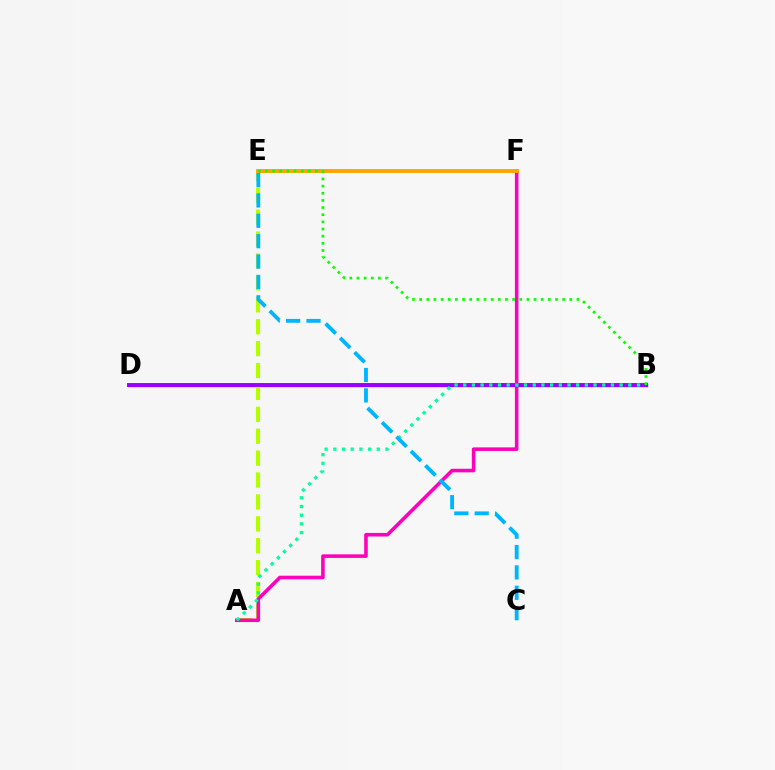{('B', 'D'): [{'color': '#0010ff', 'line_style': 'solid', 'thickness': 2.37}, {'color': '#ff0000', 'line_style': 'solid', 'thickness': 1.7}, {'color': '#9b00ff', 'line_style': 'solid', 'thickness': 2.79}], ('A', 'E'): [{'color': '#b3ff00', 'line_style': 'dashed', 'thickness': 2.98}], ('A', 'F'): [{'color': '#ff00bd', 'line_style': 'solid', 'thickness': 2.57}], ('A', 'B'): [{'color': '#00ff9d', 'line_style': 'dotted', 'thickness': 2.36}], ('E', 'F'): [{'color': '#ffa500', 'line_style': 'solid', 'thickness': 2.82}], ('C', 'E'): [{'color': '#00b5ff', 'line_style': 'dashed', 'thickness': 2.77}], ('B', 'E'): [{'color': '#08ff00', 'line_style': 'dotted', 'thickness': 1.94}]}